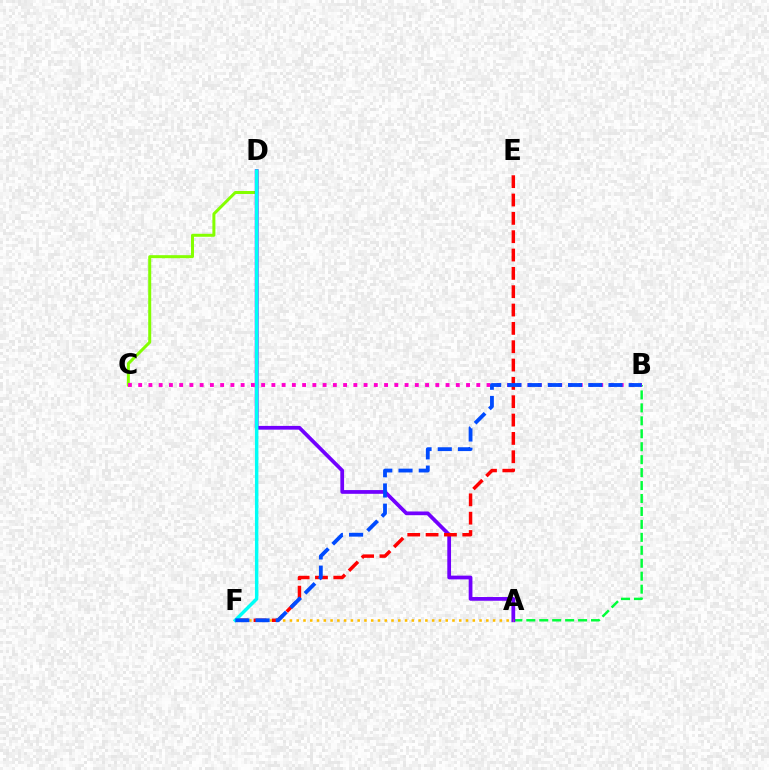{('A', 'B'): [{'color': '#00ff39', 'line_style': 'dashed', 'thickness': 1.76}], ('C', 'D'): [{'color': '#84ff00', 'line_style': 'solid', 'thickness': 2.16}], ('A', 'D'): [{'color': '#7200ff', 'line_style': 'solid', 'thickness': 2.69}], ('A', 'F'): [{'color': '#ffbd00', 'line_style': 'dotted', 'thickness': 1.84}], ('B', 'C'): [{'color': '#ff00cf', 'line_style': 'dotted', 'thickness': 2.78}], ('E', 'F'): [{'color': '#ff0000', 'line_style': 'dashed', 'thickness': 2.49}], ('D', 'F'): [{'color': '#00fff6', 'line_style': 'solid', 'thickness': 2.47}], ('B', 'F'): [{'color': '#004bff', 'line_style': 'dashed', 'thickness': 2.75}]}